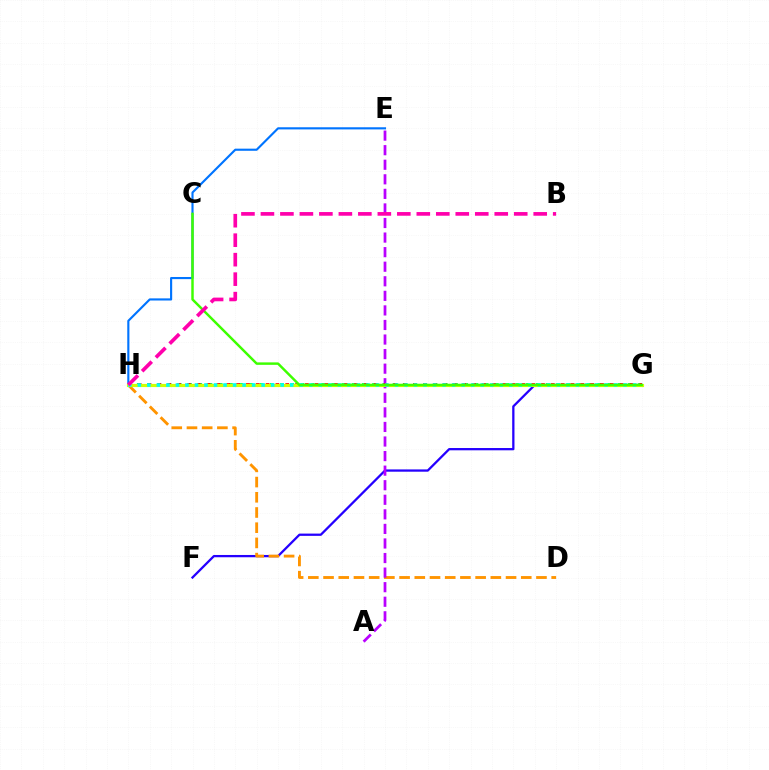{('F', 'G'): [{'color': '#2500ff', 'line_style': 'solid', 'thickness': 1.64}], ('E', 'H'): [{'color': '#0074ff', 'line_style': 'solid', 'thickness': 1.54}], ('G', 'H'): [{'color': '#00ff5c', 'line_style': 'dotted', 'thickness': 2.78}, {'color': '#ff0000', 'line_style': 'dotted', 'thickness': 2.67}, {'color': '#d1ff00', 'line_style': 'solid', 'thickness': 2.27}, {'color': '#00fff6', 'line_style': 'dotted', 'thickness': 2.59}], ('D', 'H'): [{'color': '#ff9400', 'line_style': 'dashed', 'thickness': 2.07}], ('A', 'E'): [{'color': '#b900ff', 'line_style': 'dashed', 'thickness': 1.98}], ('C', 'G'): [{'color': '#3dff00', 'line_style': 'solid', 'thickness': 1.77}], ('B', 'H'): [{'color': '#ff00ac', 'line_style': 'dashed', 'thickness': 2.65}]}